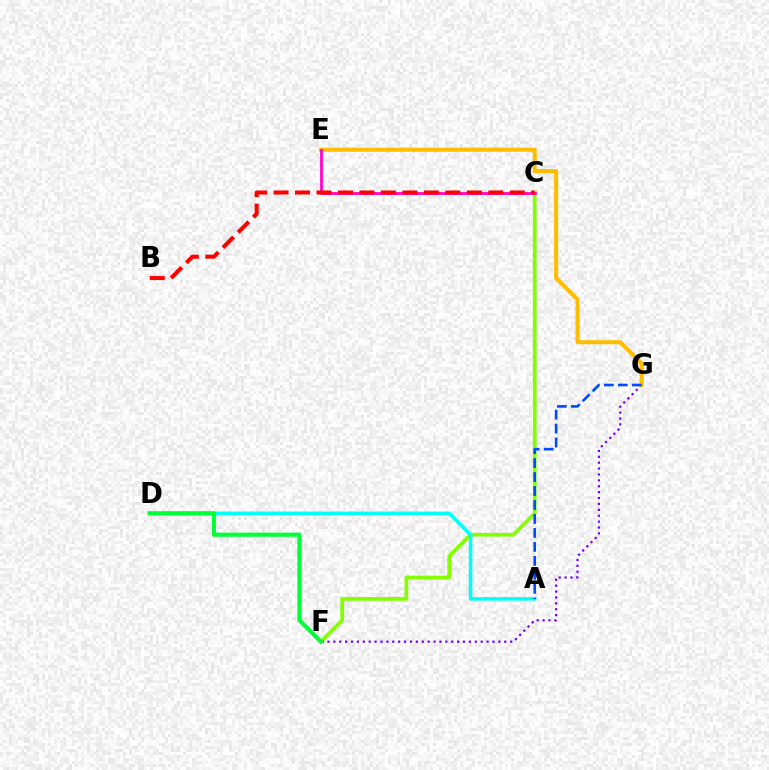{('C', 'F'): [{'color': '#84ff00', 'line_style': 'solid', 'thickness': 2.67}], ('F', 'G'): [{'color': '#7200ff', 'line_style': 'dotted', 'thickness': 1.6}], ('E', 'G'): [{'color': '#ffbd00', 'line_style': 'solid', 'thickness': 2.91}], ('A', 'D'): [{'color': '#00fff6', 'line_style': 'solid', 'thickness': 2.53}], ('C', 'E'): [{'color': '#ff00cf', 'line_style': 'solid', 'thickness': 1.98}], ('B', 'C'): [{'color': '#ff0000', 'line_style': 'dashed', 'thickness': 2.92}], ('A', 'G'): [{'color': '#004bff', 'line_style': 'dashed', 'thickness': 1.9}], ('D', 'F'): [{'color': '#00ff39', 'line_style': 'solid', 'thickness': 2.97}]}